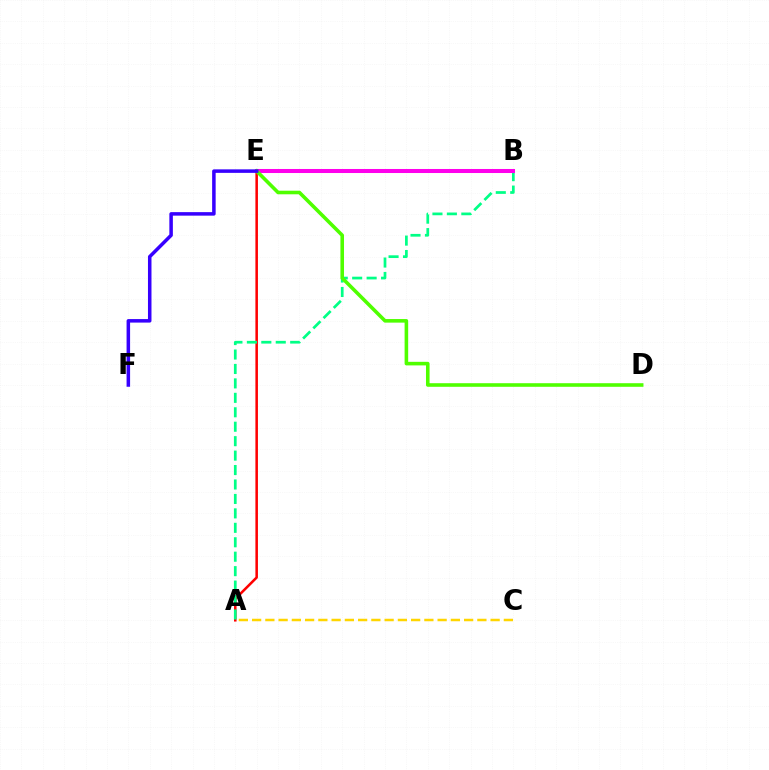{('A', 'C'): [{'color': '#ffd500', 'line_style': 'dashed', 'thickness': 1.8}], ('A', 'E'): [{'color': '#ff0000', 'line_style': 'solid', 'thickness': 1.83}], ('B', 'E'): [{'color': '#009eff', 'line_style': 'solid', 'thickness': 1.77}, {'color': '#ff00ed', 'line_style': 'solid', 'thickness': 2.9}], ('A', 'B'): [{'color': '#00ff86', 'line_style': 'dashed', 'thickness': 1.96}], ('D', 'E'): [{'color': '#4fff00', 'line_style': 'solid', 'thickness': 2.58}], ('E', 'F'): [{'color': '#3700ff', 'line_style': 'solid', 'thickness': 2.53}]}